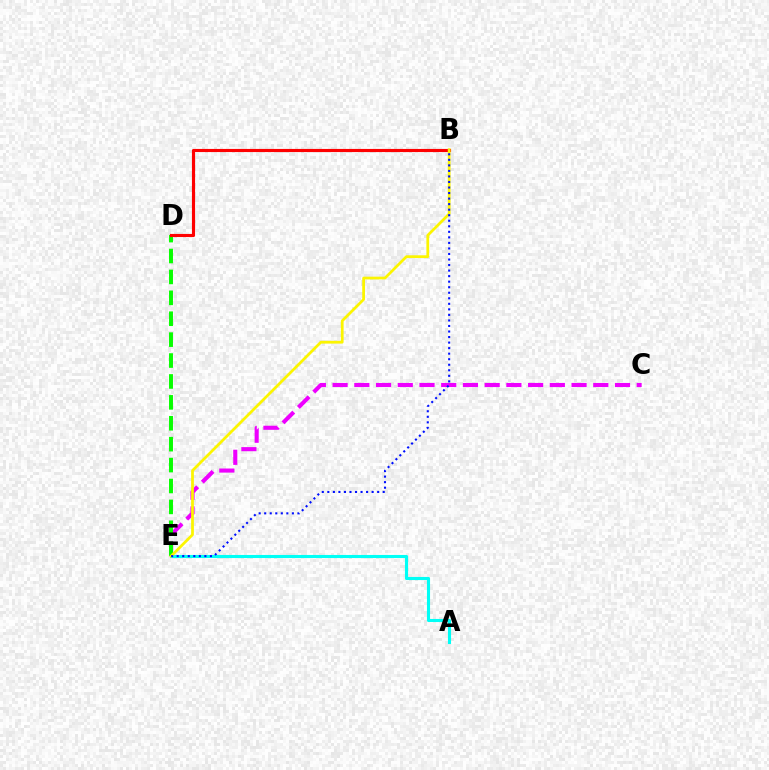{('C', 'E'): [{'color': '#ee00ff', 'line_style': 'dashed', 'thickness': 2.95}], ('A', 'E'): [{'color': '#00fff6', 'line_style': 'solid', 'thickness': 2.23}], ('D', 'E'): [{'color': '#08ff00', 'line_style': 'dashed', 'thickness': 2.84}], ('B', 'D'): [{'color': '#ff0000', 'line_style': 'solid', 'thickness': 2.26}], ('B', 'E'): [{'color': '#fcf500', 'line_style': 'solid', 'thickness': 1.99}, {'color': '#0010ff', 'line_style': 'dotted', 'thickness': 1.5}]}